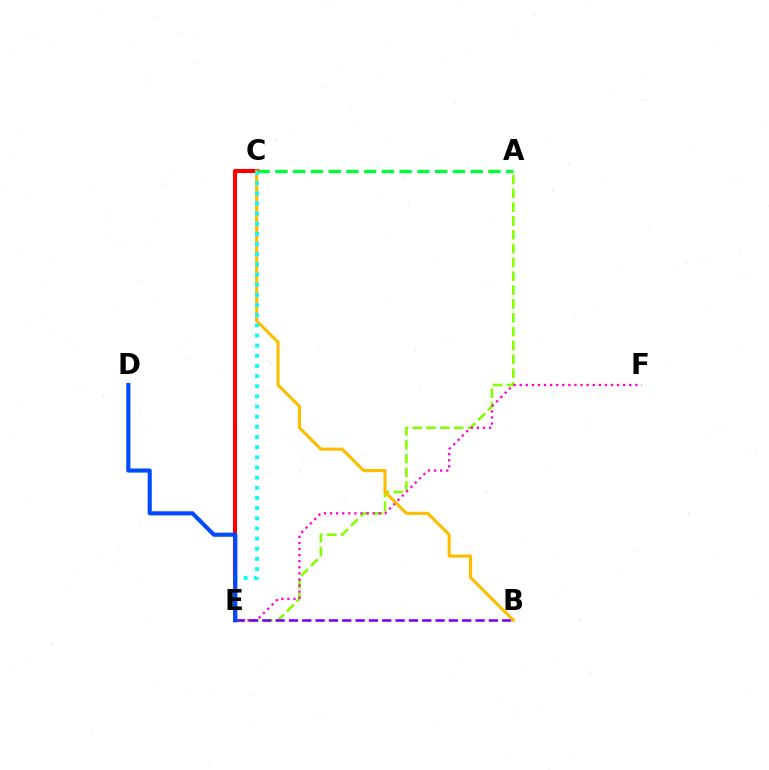{('A', 'C'): [{'color': '#00ff39', 'line_style': 'dashed', 'thickness': 2.41}], ('A', 'E'): [{'color': '#84ff00', 'line_style': 'dashed', 'thickness': 1.88}], ('C', 'E'): [{'color': '#ff0000', 'line_style': 'solid', 'thickness': 2.95}, {'color': '#00fff6', 'line_style': 'dotted', 'thickness': 2.76}], ('E', 'F'): [{'color': '#ff00cf', 'line_style': 'dotted', 'thickness': 1.65}], ('B', 'E'): [{'color': '#7200ff', 'line_style': 'dashed', 'thickness': 1.81}], ('B', 'C'): [{'color': '#ffbd00', 'line_style': 'solid', 'thickness': 2.22}], ('D', 'E'): [{'color': '#004bff', 'line_style': 'solid', 'thickness': 2.96}]}